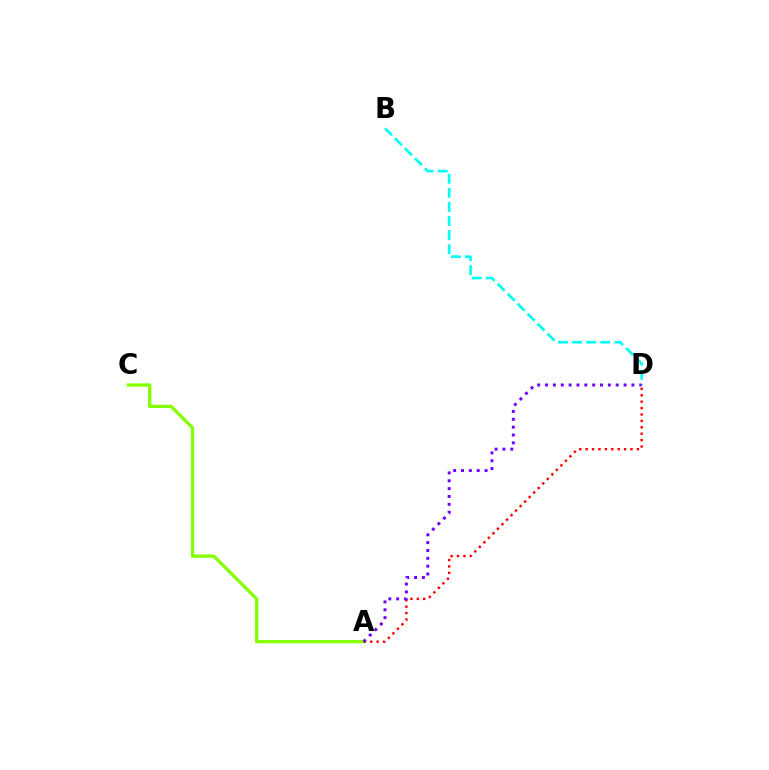{('B', 'D'): [{'color': '#00fff6', 'line_style': 'dashed', 'thickness': 1.92}], ('A', 'C'): [{'color': '#84ff00', 'line_style': 'solid', 'thickness': 2.36}], ('A', 'D'): [{'color': '#ff0000', 'line_style': 'dotted', 'thickness': 1.74}, {'color': '#7200ff', 'line_style': 'dotted', 'thickness': 2.13}]}